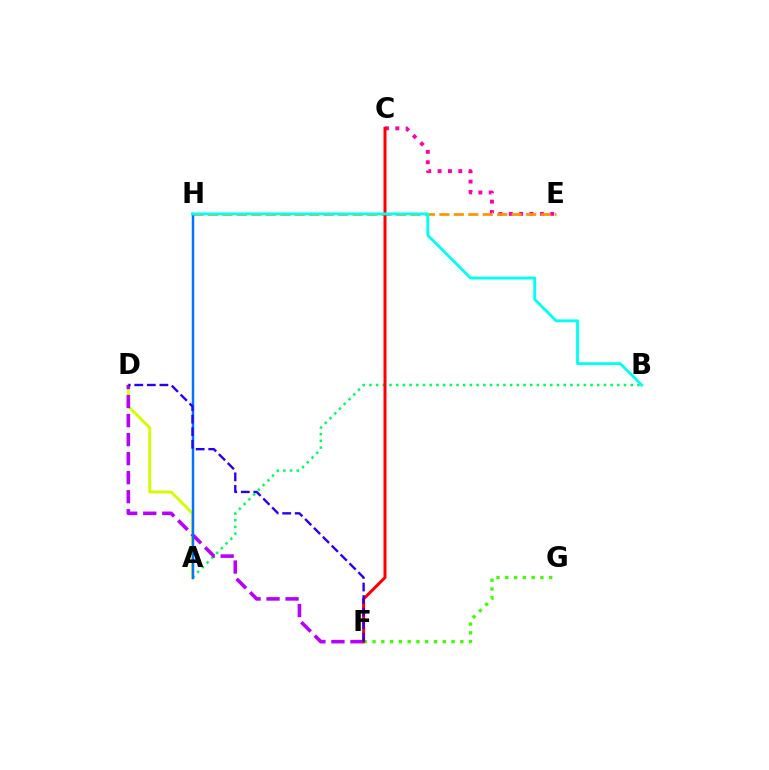{('A', 'B'): [{'color': '#00ff5c', 'line_style': 'dotted', 'thickness': 1.82}], ('A', 'D'): [{'color': '#d1ff00', 'line_style': 'solid', 'thickness': 2.07}], ('C', 'E'): [{'color': '#ff00ac', 'line_style': 'dotted', 'thickness': 2.81}], ('D', 'F'): [{'color': '#b900ff', 'line_style': 'dashed', 'thickness': 2.59}, {'color': '#2500ff', 'line_style': 'dashed', 'thickness': 1.71}], ('E', 'H'): [{'color': '#ff9400', 'line_style': 'dashed', 'thickness': 1.96}], ('A', 'H'): [{'color': '#0074ff', 'line_style': 'solid', 'thickness': 1.77}], ('F', 'G'): [{'color': '#3dff00', 'line_style': 'dotted', 'thickness': 2.39}], ('C', 'F'): [{'color': '#ff0000', 'line_style': 'solid', 'thickness': 2.17}], ('B', 'H'): [{'color': '#00fff6', 'line_style': 'solid', 'thickness': 2.06}]}